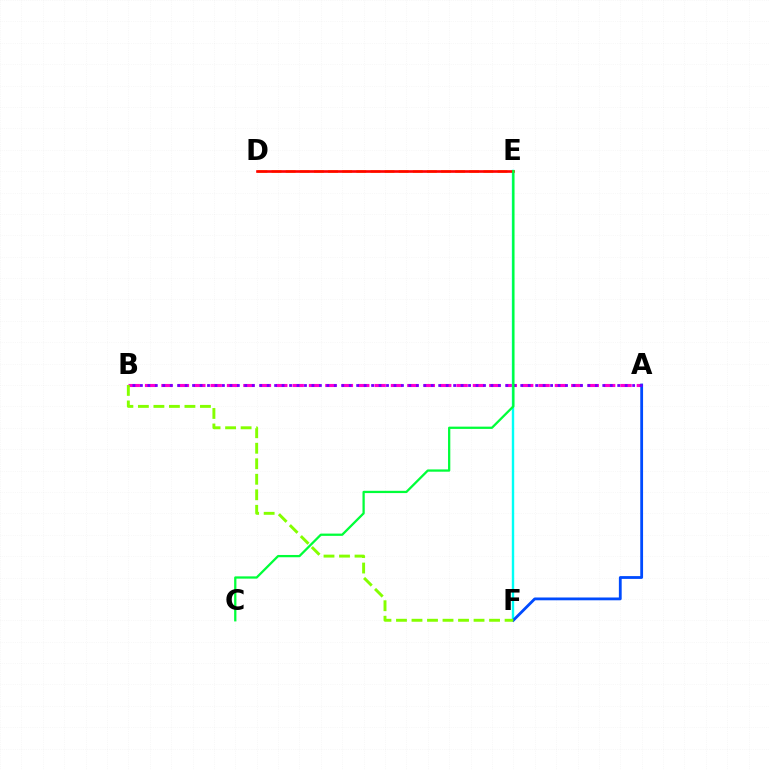{('A', 'B'): [{'color': '#ff00cf', 'line_style': 'dashed', 'thickness': 2.23}, {'color': '#7200ff', 'line_style': 'dotted', 'thickness': 2.03}], ('D', 'E'): [{'color': '#ffbd00', 'line_style': 'dashed', 'thickness': 1.92}, {'color': '#ff0000', 'line_style': 'solid', 'thickness': 1.9}], ('E', 'F'): [{'color': '#00fff6', 'line_style': 'solid', 'thickness': 1.73}], ('A', 'F'): [{'color': '#004bff', 'line_style': 'solid', 'thickness': 2.02}], ('B', 'F'): [{'color': '#84ff00', 'line_style': 'dashed', 'thickness': 2.11}], ('C', 'E'): [{'color': '#00ff39', 'line_style': 'solid', 'thickness': 1.64}]}